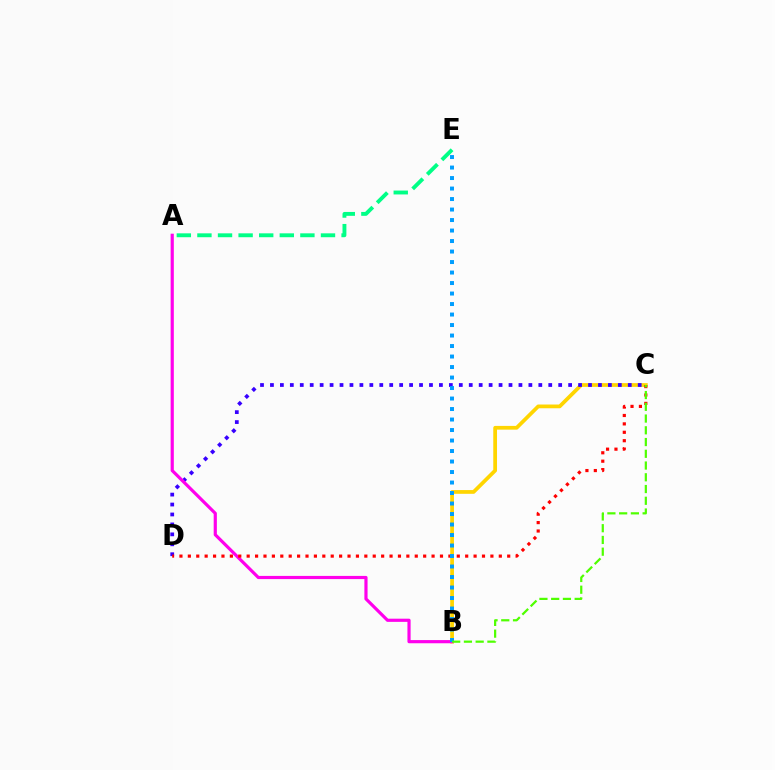{('B', 'C'): [{'color': '#ffd500', 'line_style': 'solid', 'thickness': 2.7}, {'color': '#4fff00', 'line_style': 'dashed', 'thickness': 1.6}], ('C', 'D'): [{'color': '#3700ff', 'line_style': 'dotted', 'thickness': 2.7}, {'color': '#ff0000', 'line_style': 'dotted', 'thickness': 2.28}], ('A', 'B'): [{'color': '#ff00ed', 'line_style': 'solid', 'thickness': 2.29}], ('B', 'E'): [{'color': '#009eff', 'line_style': 'dotted', 'thickness': 2.85}], ('A', 'E'): [{'color': '#00ff86', 'line_style': 'dashed', 'thickness': 2.8}]}